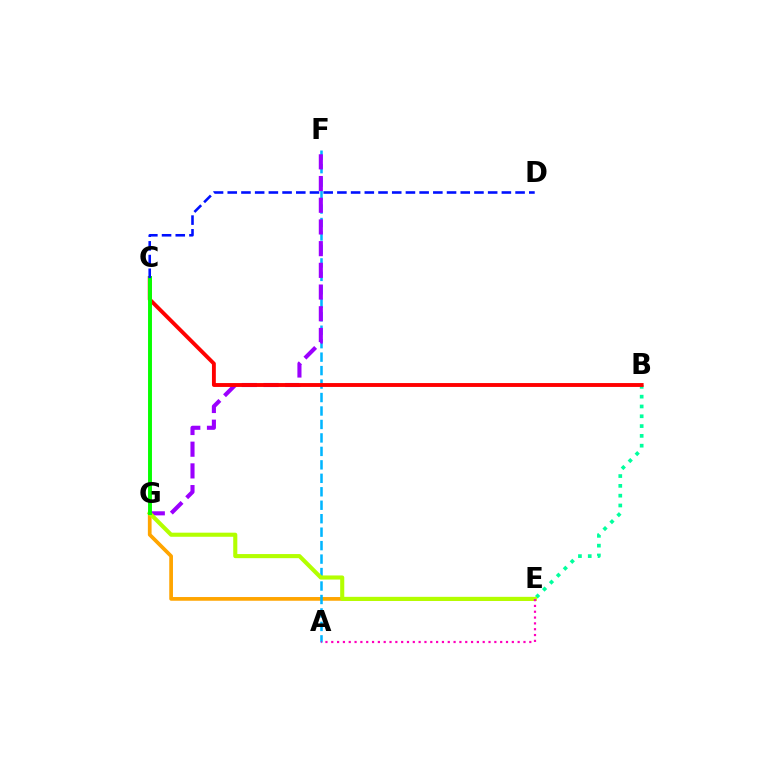{('B', 'E'): [{'color': '#00ff9d', 'line_style': 'dotted', 'thickness': 2.66}], ('E', 'G'): [{'color': '#ffa500', 'line_style': 'solid', 'thickness': 2.68}, {'color': '#b3ff00', 'line_style': 'solid', 'thickness': 2.95}], ('A', 'F'): [{'color': '#00b5ff', 'line_style': 'dashed', 'thickness': 1.83}], ('F', 'G'): [{'color': '#9b00ff', 'line_style': 'dashed', 'thickness': 2.95}], ('B', 'C'): [{'color': '#ff0000', 'line_style': 'solid', 'thickness': 2.79}], ('A', 'E'): [{'color': '#ff00bd', 'line_style': 'dotted', 'thickness': 1.58}], ('C', 'G'): [{'color': '#08ff00', 'line_style': 'solid', 'thickness': 2.82}], ('C', 'D'): [{'color': '#0010ff', 'line_style': 'dashed', 'thickness': 1.86}]}